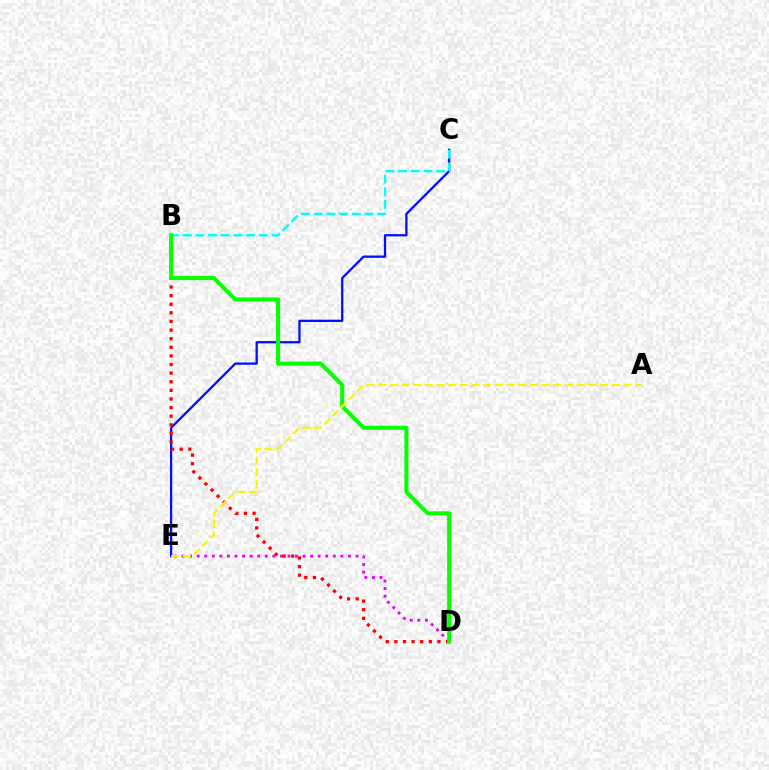{('D', 'E'): [{'color': '#ee00ff', 'line_style': 'dotted', 'thickness': 2.05}], ('C', 'E'): [{'color': '#0010ff', 'line_style': 'solid', 'thickness': 1.64}], ('B', 'D'): [{'color': '#ff0000', 'line_style': 'dotted', 'thickness': 2.34}, {'color': '#08ff00', 'line_style': 'solid', 'thickness': 2.91}], ('B', 'C'): [{'color': '#00fff6', 'line_style': 'dashed', 'thickness': 1.73}], ('A', 'E'): [{'color': '#fcf500', 'line_style': 'dashed', 'thickness': 1.59}]}